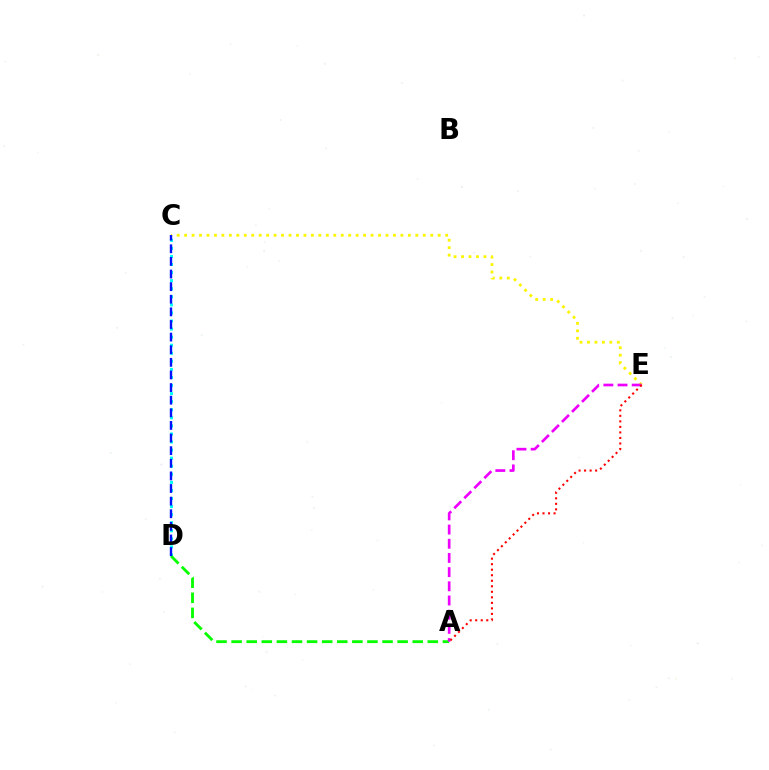{('C', 'D'): [{'color': '#00fff6', 'line_style': 'dotted', 'thickness': 2.19}, {'color': '#0010ff', 'line_style': 'dashed', 'thickness': 1.71}], ('A', 'D'): [{'color': '#08ff00', 'line_style': 'dashed', 'thickness': 2.05}], ('C', 'E'): [{'color': '#fcf500', 'line_style': 'dotted', 'thickness': 2.03}], ('A', 'E'): [{'color': '#ee00ff', 'line_style': 'dashed', 'thickness': 1.93}, {'color': '#ff0000', 'line_style': 'dotted', 'thickness': 1.5}]}